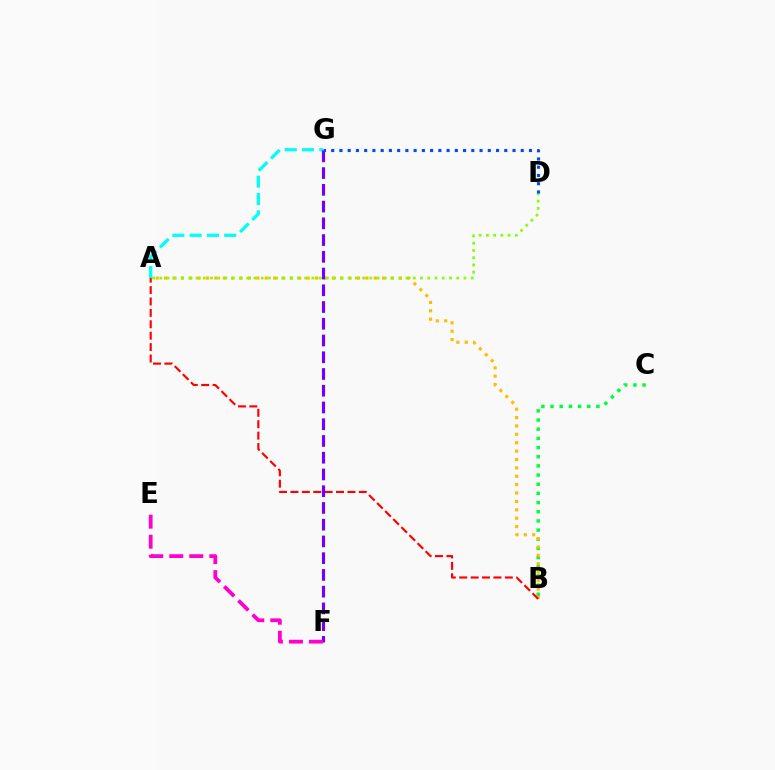{('B', 'C'): [{'color': '#00ff39', 'line_style': 'dotted', 'thickness': 2.49}], ('A', 'B'): [{'color': '#ffbd00', 'line_style': 'dotted', 'thickness': 2.28}, {'color': '#ff0000', 'line_style': 'dashed', 'thickness': 1.55}], ('A', 'D'): [{'color': '#84ff00', 'line_style': 'dotted', 'thickness': 1.97}], ('A', 'G'): [{'color': '#00fff6', 'line_style': 'dashed', 'thickness': 2.35}], ('F', 'G'): [{'color': '#7200ff', 'line_style': 'dashed', 'thickness': 2.27}], ('E', 'F'): [{'color': '#ff00cf', 'line_style': 'dashed', 'thickness': 2.72}], ('D', 'G'): [{'color': '#004bff', 'line_style': 'dotted', 'thickness': 2.24}]}